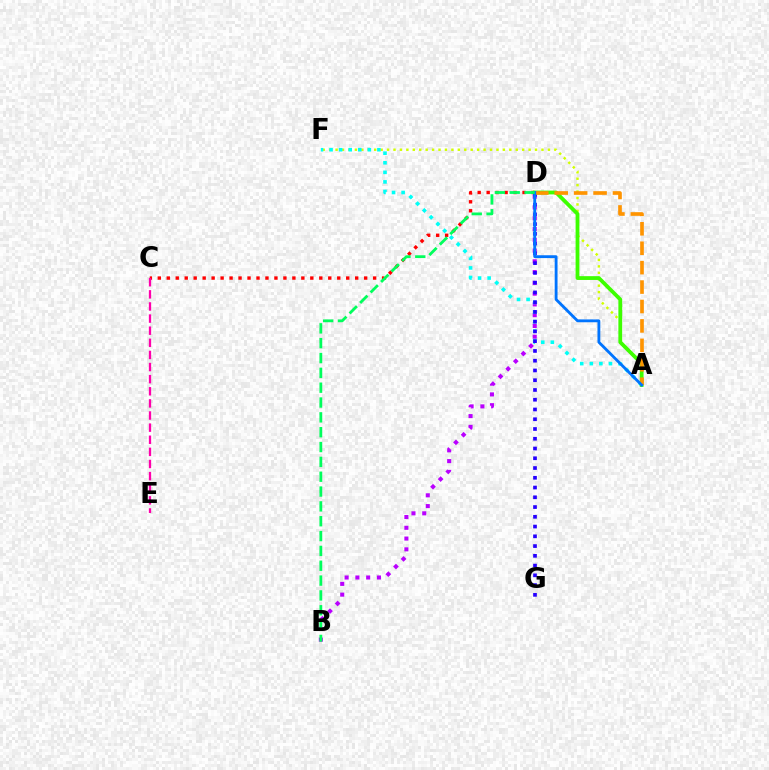{('C', 'D'): [{'color': '#ff0000', 'line_style': 'dotted', 'thickness': 2.44}], ('B', 'D'): [{'color': '#b900ff', 'line_style': 'dotted', 'thickness': 2.93}, {'color': '#00ff5c', 'line_style': 'dashed', 'thickness': 2.02}], ('A', 'F'): [{'color': '#d1ff00', 'line_style': 'dotted', 'thickness': 1.75}, {'color': '#00fff6', 'line_style': 'dotted', 'thickness': 2.6}], ('C', 'E'): [{'color': '#ff00ac', 'line_style': 'dashed', 'thickness': 1.65}], ('A', 'D'): [{'color': '#3dff00', 'line_style': 'solid', 'thickness': 2.73}, {'color': '#ff9400', 'line_style': 'dashed', 'thickness': 2.64}, {'color': '#0074ff', 'line_style': 'solid', 'thickness': 2.04}], ('D', 'G'): [{'color': '#2500ff', 'line_style': 'dotted', 'thickness': 2.65}]}